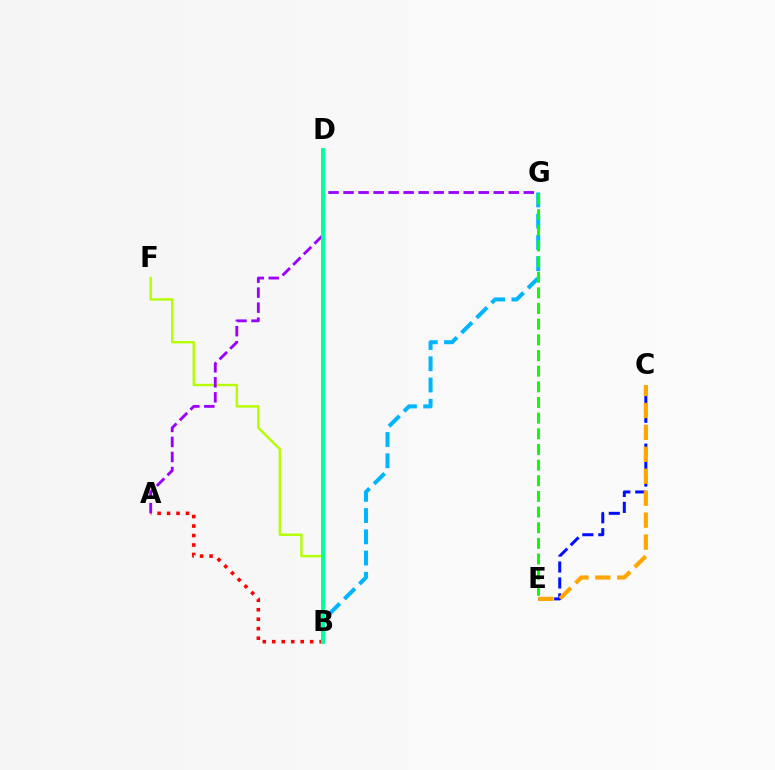{('C', 'E'): [{'color': '#0010ff', 'line_style': 'dashed', 'thickness': 2.17}, {'color': '#ffa500', 'line_style': 'dashed', 'thickness': 2.98}], ('A', 'B'): [{'color': '#ff0000', 'line_style': 'dotted', 'thickness': 2.57}], ('B', 'G'): [{'color': '#00b5ff', 'line_style': 'dashed', 'thickness': 2.89}], ('B', 'F'): [{'color': '#b3ff00', 'line_style': 'solid', 'thickness': 1.73}], ('B', 'D'): [{'color': '#ff00bd', 'line_style': 'solid', 'thickness': 1.6}, {'color': '#00ff9d', 'line_style': 'solid', 'thickness': 2.79}], ('E', 'G'): [{'color': '#08ff00', 'line_style': 'dashed', 'thickness': 2.13}], ('A', 'G'): [{'color': '#9b00ff', 'line_style': 'dashed', 'thickness': 2.04}]}